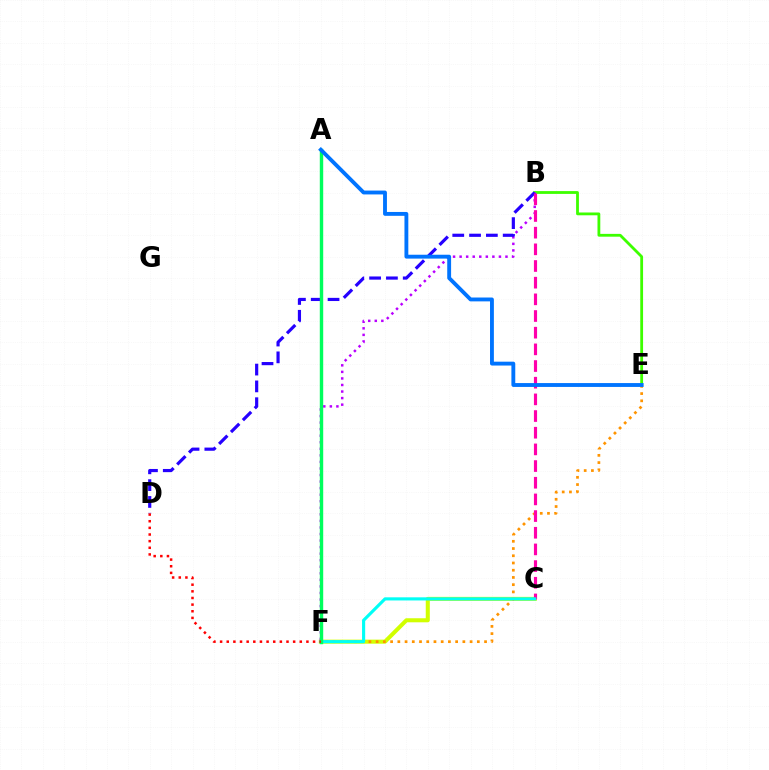{('C', 'F'): [{'color': '#d1ff00', 'line_style': 'solid', 'thickness': 2.92}, {'color': '#00fff6', 'line_style': 'solid', 'thickness': 2.26}], ('B', 'E'): [{'color': '#3dff00', 'line_style': 'solid', 'thickness': 2.02}], ('B', 'F'): [{'color': '#b900ff', 'line_style': 'dotted', 'thickness': 1.78}], ('E', 'F'): [{'color': '#ff9400', 'line_style': 'dotted', 'thickness': 1.96}], ('B', 'D'): [{'color': '#2500ff', 'line_style': 'dashed', 'thickness': 2.28}], ('B', 'C'): [{'color': '#ff00ac', 'line_style': 'dashed', 'thickness': 2.26}], ('A', 'F'): [{'color': '#00ff5c', 'line_style': 'solid', 'thickness': 2.46}], ('D', 'F'): [{'color': '#ff0000', 'line_style': 'dotted', 'thickness': 1.8}], ('A', 'E'): [{'color': '#0074ff', 'line_style': 'solid', 'thickness': 2.78}]}